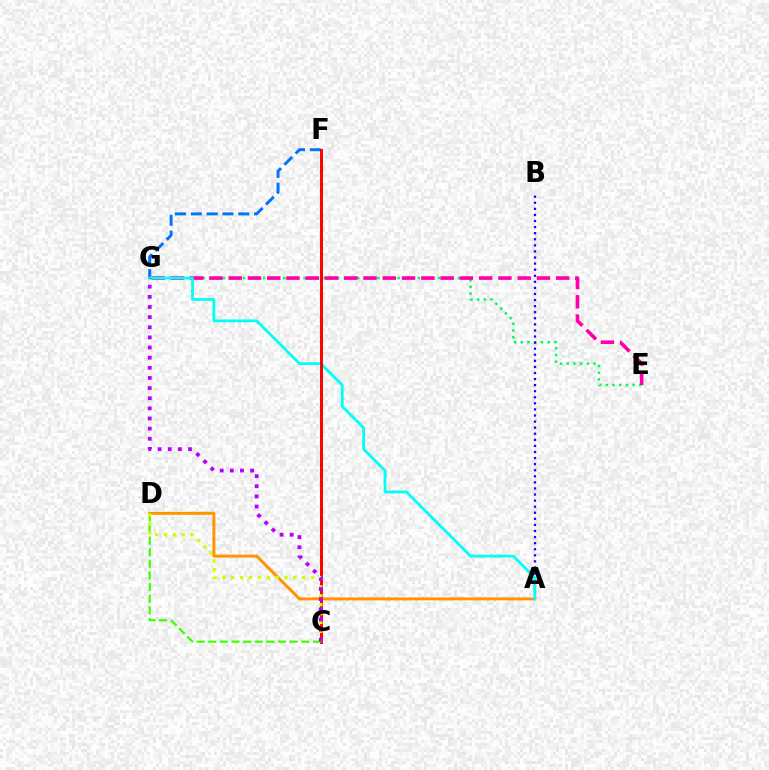{('E', 'G'): [{'color': '#00ff5c', 'line_style': 'dotted', 'thickness': 1.83}, {'color': '#ff00ac', 'line_style': 'dashed', 'thickness': 2.62}], ('F', 'G'): [{'color': '#0074ff', 'line_style': 'dashed', 'thickness': 2.15}], ('A', 'D'): [{'color': '#ff9400', 'line_style': 'solid', 'thickness': 2.12}], ('A', 'B'): [{'color': '#2500ff', 'line_style': 'dotted', 'thickness': 1.65}], ('A', 'G'): [{'color': '#00fff6', 'line_style': 'solid', 'thickness': 2.01}], ('C', 'F'): [{'color': '#ff0000', 'line_style': 'solid', 'thickness': 2.13}], ('C', 'D'): [{'color': '#3dff00', 'line_style': 'dashed', 'thickness': 1.58}, {'color': '#d1ff00', 'line_style': 'dotted', 'thickness': 2.41}], ('C', 'G'): [{'color': '#b900ff', 'line_style': 'dotted', 'thickness': 2.75}]}